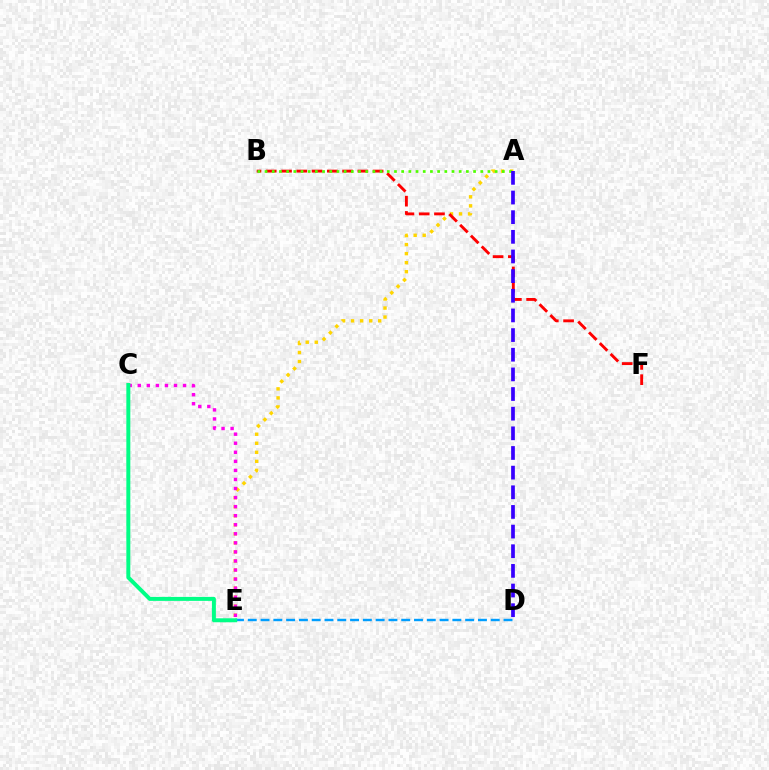{('A', 'E'): [{'color': '#ffd500', 'line_style': 'dotted', 'thickness': 2.46}], ('B', 'F'): [{'color': '#ff0000', 'line_style': 'dashed', 'thickness': 2.07}], ('D', 'E'): [{'color': '#009eff', 'line_style': 'dashed', 'thickness': 1.74}], ('A', 'B'): [{'color': '#4fff00', 'line_style': 'dotted', 'thickness': 1.95}], ('A', 'D'): [{'color': '#3700ff', 'line_style': 'dashed', 'thickness': 2.67}], ('C', 'E'): [{'color': '#ff00ed', 'line_style': 'dotted', 'thickness': 2.46}, {'color': '#00ff86', 'line_style': 'solid', 'thickness': 2.86}]}